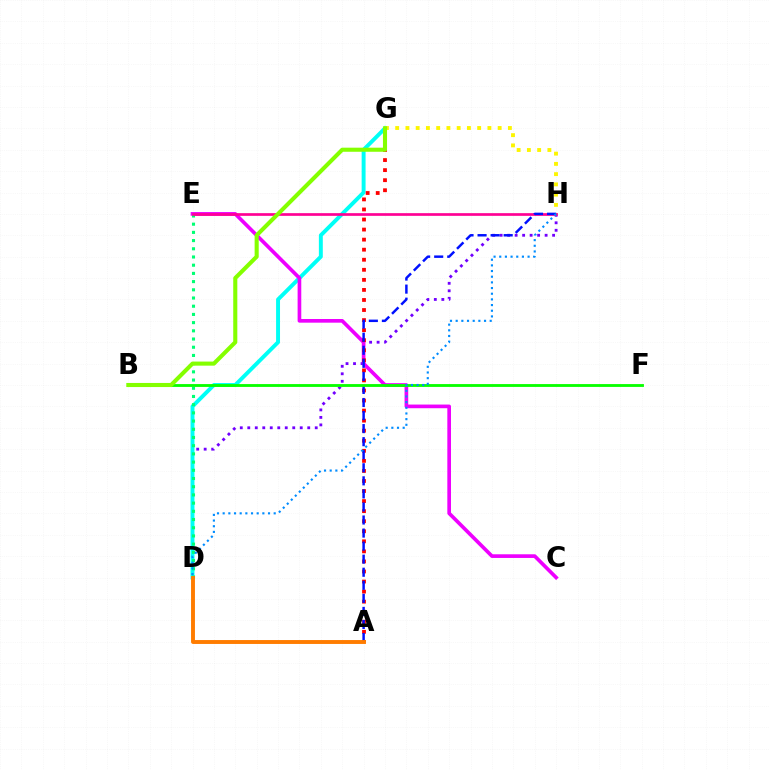{('D', 'H'): [{'color': '#7200ff', 'line_style': 'dotted', 'thickness': 2.04}, {'color': '#008cff', 'line_style': 'dotted', 'thickness': 1.54}], ('D', 'G'): [{'color': '#00fff6', 'line_style': 'solid', 'thickness': 2.83}], ('C', 'E'): [{'color': '#ee00ff', 'line_style': 'solid', 'thickness': 2.64}], ('G', 'H'): [{'color': '#fcf500', 'line_style': 'dotted', 'thickness': 2.78}], ('A', 'G'): [{'color': '#ff0000', 'line_style': 'dotted', 'thickness': 2.73}], ('D', 'E'): [{'color': '#00ff74', 'line_style': 'dotted', 'thickness': 2.23}], ('E', 'H'): [{'color': '#ff0094', 'line_style': 'solid', 'thickness': 1.93}], ('A', 'H'): [{'color': '#0010ff', 'line_style': 'dashed', 'thickness': 1.77}], ('B', 'F'): [{'color': '#08ff00', 'line_style': 'solid', 'thickness': 2.04}], ('B', 'G'): [{'color': '#84ff00', 'line_style': 'solid', 'thickness': 2.94}], ('A', 'D'): [{'color': '#ff7c00', 'line_style': 'solid', 'thickness': 2.82}]}